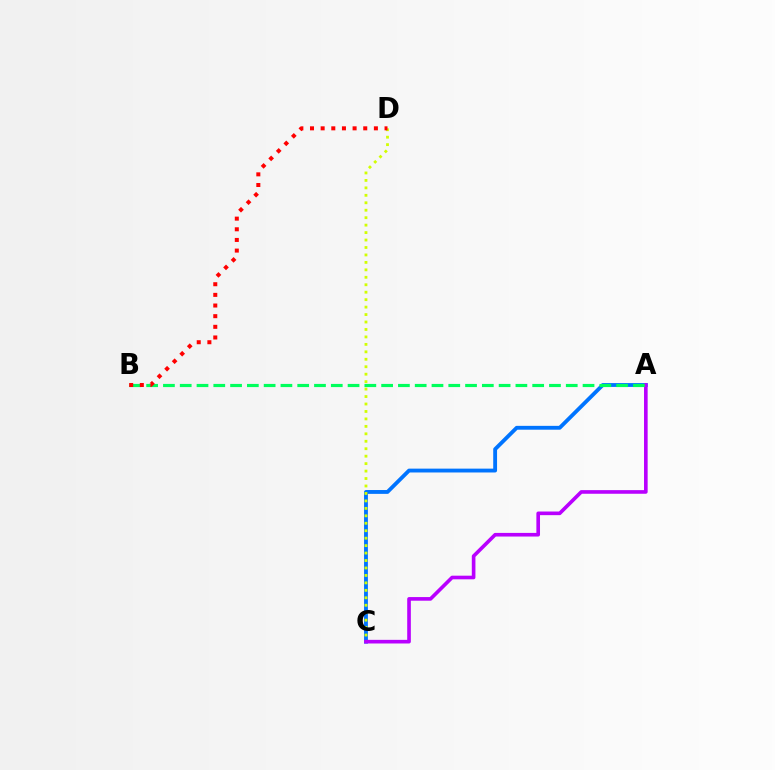{('A', 'C'): [{'color': '#0074ff', 'line_style': 'solid', 'thickness': 2.77}, {'color': '#b900ff', 'line_style': 'solid', 'thickness': 2.62}], ('C', 'D'): [{'color': '#d1ff00', 'line_style': 'dotted', 'thickness': 2.03}], ('A', 'B'): [{'color': '#00ff5c', 'line_style': 'dashed', 'thickness': 2.28}], ('B', 'D'): [{'color': '#ff0000', 'line_style': 'dotted', 'thickness': 2.89}]}